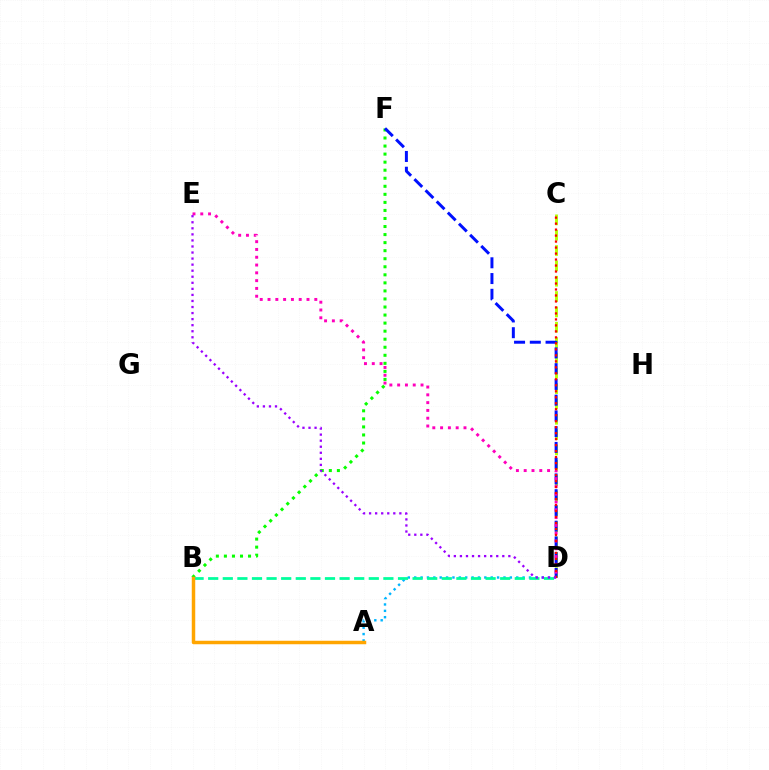{('A', 'D'): [{'color': '#00b5ff', 'line_style': 'dotted', 'thickness': 1.73}], ('C', 'D'): [{'color': '#b3ff00', 'line_style': 'dashed', 'thickness': 2.08}, {'color': '#ff0000', 'line_style': 'dotted', 'thickness': 1.63}], ('B', 'D'): [{'color': '#00ff9d', 'line_style': 'dashed', 'thickness': 1.98}], ('B', 'F'): [{'color': '#08ff00', 'line_style': 'dotted', 'thickness': 2.19}], ('D', 'F'): [{'color': '#0010ff', 'line_style': 'dashed', 'thickness': 2.14}], ('D', 'E'): [{'color': '#ff00bd', 'line_style': 'dotted', 'thickness': 2.12}, {'color': '#9b00ff', 'line_style': 'dotted', 'thickness': 1.64}], ('A', 'B'): [{'color': '#ffa500', 'line_style': 'solid', 'thickness': 2.5}]}